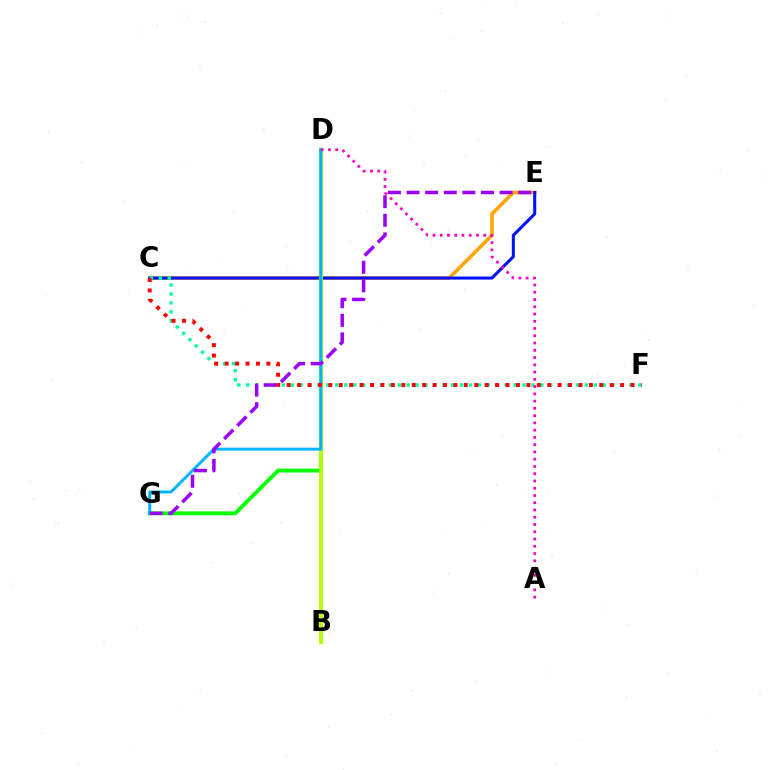{('C', 'E'): [{'color': '#ffa500', 'line_style': 'solid', 'thickness': 2.58}, {'color': '#0010ff', 'line_style': 'solid', 'thickness': 2.19}], ('D', 'G'): [{'color': '#08ff00', 'line_style': 'solid', 'thickness': 2.8}, {'color': '#00b5ff', 'line_style': 'solid', 'thickness': 2.13}], ('B', 'D'): [{'color': '#b3ff00', 'line_style': 'solid', 'thickness': 2.77}], ('C', 'F'): [{'color': '#00ff9d', 'line_style': 'dotted', 'thickness': 2.42}, {'color': '#ff0000', 'line_style': 'dotted', 'thickness': 2.83}], ('E', 'G'): [{'color': '#9b00ff', 'line_style': 'dashed', 'thickness': 2.53}], ('A', 'D'): [{'color': '#ff00bd', 'line_style': 'dotted', 'thickness': 1.97}]}